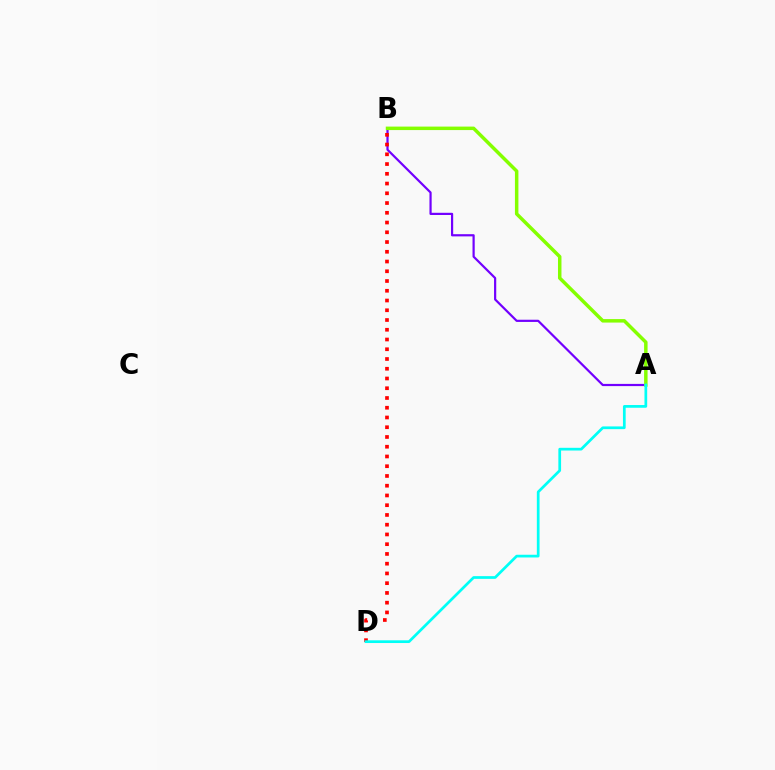{('A', 'B'): [{'color': '#7200ff', 'line_style': 'solid', 'thickness': 1.58}, {'color': '#84ff00', 'line_style': 'solid', 'thickness': 2.5}], ('B', 'D'): [{'color': '#ff0000', 'line_style': 'dotted', 'thickness': 2.65}], ('A', 'D'): [{'color': '#00fff6', 'line_style': 'solid', 'thickness': 1.96}]}